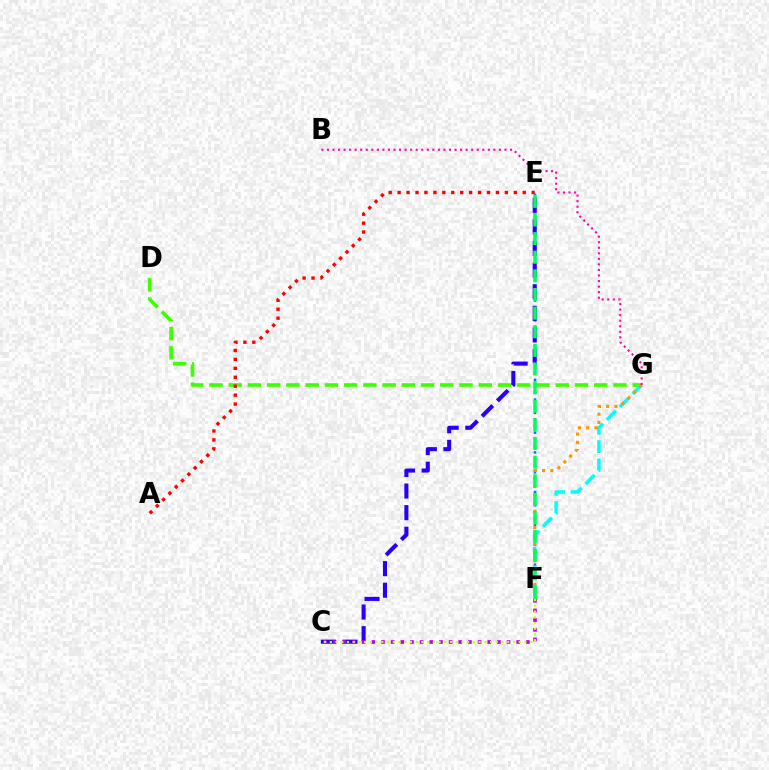{('E', 'F'): [{'color': '#0074ff', 'line_style': 'dotted', 'thickness': 1.79}, {'color': '#00ff5c', 'line_style': 'dashed', 'thickness': 2.53}], ('D', 'G'): [{'color': '#3dff00', 'line_style': 'dashed', 'thickness': 2.61}], ('F', 'G'): [{'color': '#00fff6', 'line_style': 'dashed', 'thickness': 2.48}, {'color': '#ff9400', 'line_style': 'dotted', 'thickness': 2.25}], ('C', 'E'): [{'color': '#2500ff', 'line_style': 'dashed', 'thickness': 2.94}], ('A', 'E'): [{'color': '#ff0000', 'line_style': 'dotted', 'thickness': 2.43}], ('B', 'G'): [{'color': '#ff00ac', 'line_style': 'dotted', 'thickness': 1.51}], ('C', 'F'): [{'color': '#b900ff', 'line_style': 'dotted', 'thickness': 2.62}, {'color': '#d1ff00', 'line_style': 'dotted', 'thickness': 1.56}]}